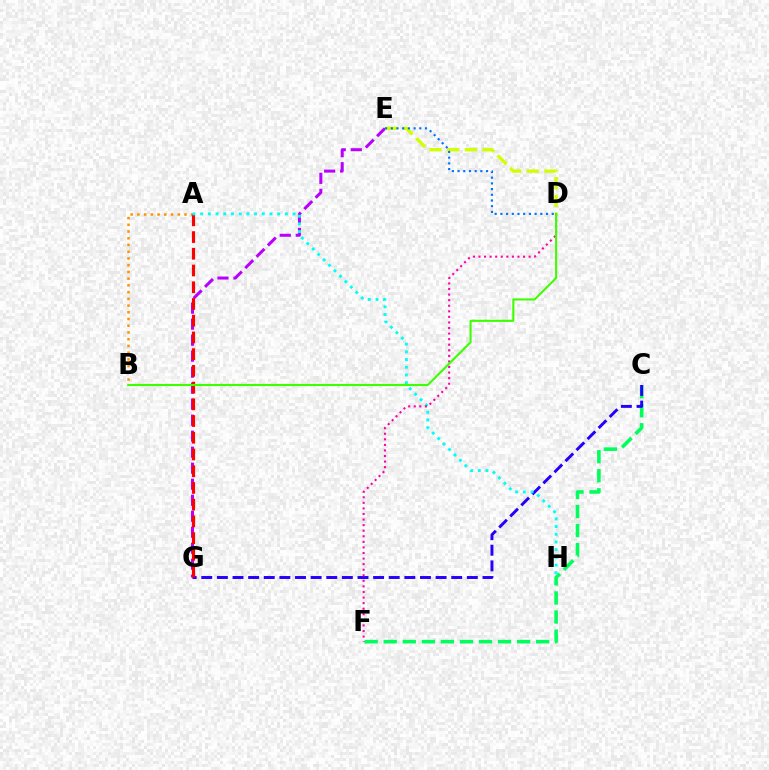{('E', 'G'): [{'color': '#b900ff', 'line_style': 'dashed', 'thickness': 2.17}], ('C', 'F'): [{'color': '#00ff5c', 'line_style': 'dashed', 'thickness': 2.59}], ('D', 'E'): [{'color': '#d1ff00', 'line_style': 'dashed', 'thickness': 2.41}, {'color': '#0074ff', 'line_style': 'dotted', 'thickness': 1.55}], ('C', 'G'): [{'color': '#2500ff', 'line_style': 'dashed', 'thickness': 2.12}], ('A', 'B'): [{'color': '#ff9400', 'line_style': 'dotted', 'thickness': 1.83}], ('A', 'G'): [{'color': '#ff0000', 'line_style': 'dashed', 'thickness': 2.27}], ('A', 'H'): [{'color': '#00fff6', 'line_style': 'dotted', 'thickness': 2.09}], ('D', 'F'): [{'color': '#ff00ac', 'line_style': 'dotted', 'thickness': 1.51}], ('B', 'D'): [{'color': '#3dff00', 'line_style': 'solid', 'thickness': 1.51}]}